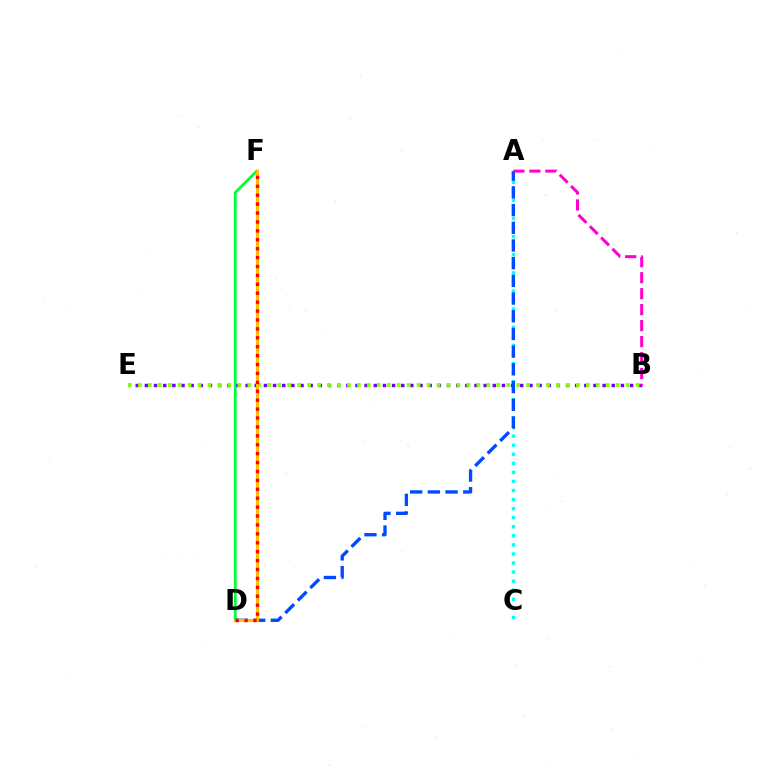{('D', 'F'): [{'color': '#00ff39', 'line_style': 'solid', 'thickness': 1.99}, {'color': '#ffbd00', 'line_style': 'solid', 'thickness': 2.2}, {'color': '#ff0000', 'line_style': 'dotted', 'thickness': 2.42}], ('A', 'C'): [{'color': '#00fff6', 'line_style': 'dotted', 'thickness': 2.46}], ('B', 'E'): [{'color': '#7200ff', 'line_style': 'dotted', 'thickness': 2.49}, {'color': '#84ff00', 'line_style': 'dotted', 'thickness': 2.7}], ('A', 'D'): [{'color': '#004bff', 'line_style': 'dashed', 'thickness': 2.4}], ('A', 'B'): [{'color': '#ff00cf', 'line_style': 'dashed', 'thickness': 2.17}]}